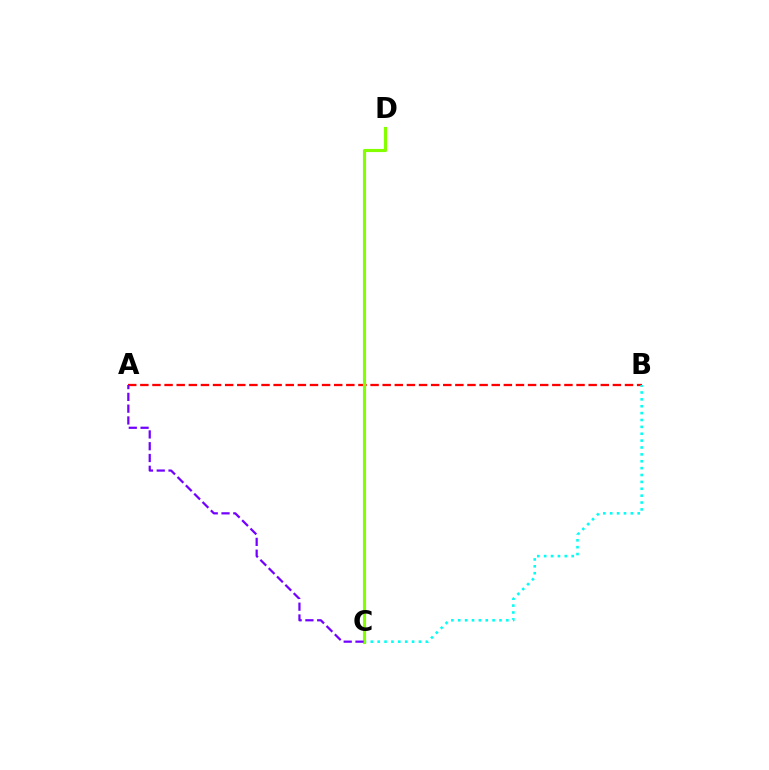{('A', 'B'): [{'color': '#ff0000', 'line_style': 'dashed', 'thickness': 1.65}], ('B', 'C'): [{'color': '#00fff6', 'line_style': 'dotted', 'thickness': 1.87}], ('C', 'D'): [{'color': '#84ff00', 'line_style': 'solid', 'thickness': 2.25}], ('A', 'C'): [{'color': '#7200ff', 'line_style': 'dashed', 'thickness': 1.6}]}